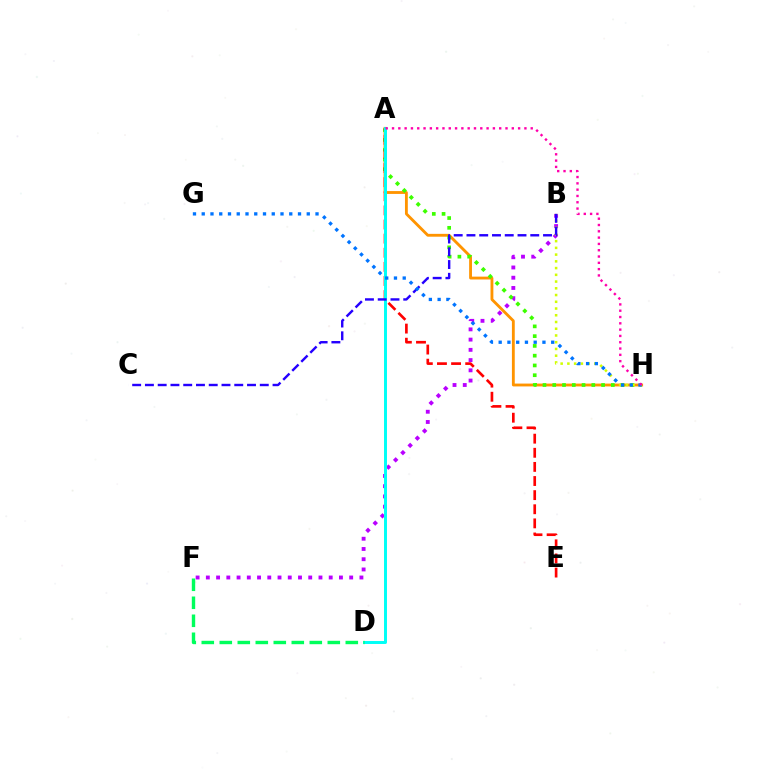{('B', 'F'): [{'color': '#b900ff', 'line_style': 'dotted', 'thickness': 2.78}], ('A', 'H'): [{'color': '#ff9400', 'line_style': 'solid', 'thickness': 2.05}, {'color': '#3dff00', 'line_style': 'dotted', 'thickness': 2.65}, {'color': '#ff00ac', 'line_style': 'dotted', 'thickness': 1.71}], ('B', 'H'): [{'color': '#d1ff00', 'line_style': 'dotted', 'thickness': 1.83}], ('A', 'E'): [{'color': '#ff0000', 'line_style': 'dashed', 'thickness': 1.92}], ('A', 'D'): [{'color': '#00fff6', 'line_style': 'solid', 'thickness': 2.13}], ('B', 'C'): [{'color': '#2500ff', 'line_style': 'dashed', 'thickness': 1.73}], ('G', 'H'): [{'color': '#0074ff', 'line_style': 'dotted', 'thickness': 2.38}], ('D', 'F'): [{'color': '#00ff5c', 'line_style': 'dashed', 'thickness': 2.45}]}